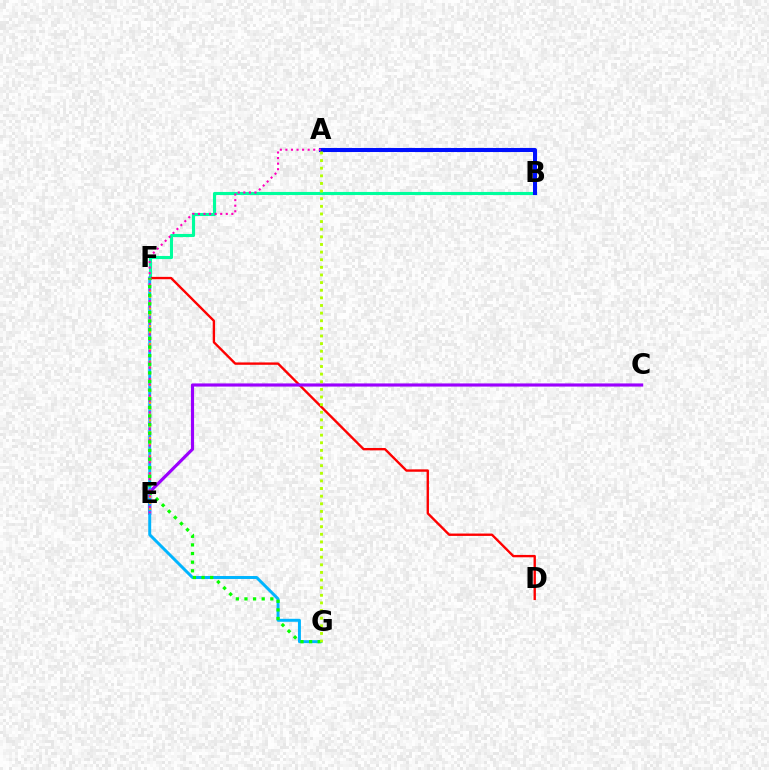{('B', 'F'): [{'color': '#00ff9d', 'line_style': 'solid', 'thickness': 2.23}], ('D', 'F'): [{'color': '#ff0000', 'line_style': 'solid', 'thickness': 1.7}], ('C', 'E'): [{'color': '#9b00ff', 'line_style': 'solid', 'thickness': 2.27}], ('F', 'G'): [{'color': '#00b5ff', 'line_style': 'solid', 'thickness': 2.14}, {'color': '#08ff00', 'line_style': 'dotted', 'thickness': 2.34}], ('E', 'F'): [{'color': '#ffa500', 'line_style': 'dotted', 'thickness': 1.6}], ('A', 'B'): [{'color': '#0010ff', 'line_style': 'solid', 'thickness': 2.92}], ('A', 'E'): [{'color': '#ff00bd', 'line_style': 'dotted', 'thickness': 1.51}], ('A', 'G'): [{'color': '#b3ff00', 'line_style': 'dotted', 'thickness': 2.07}]}